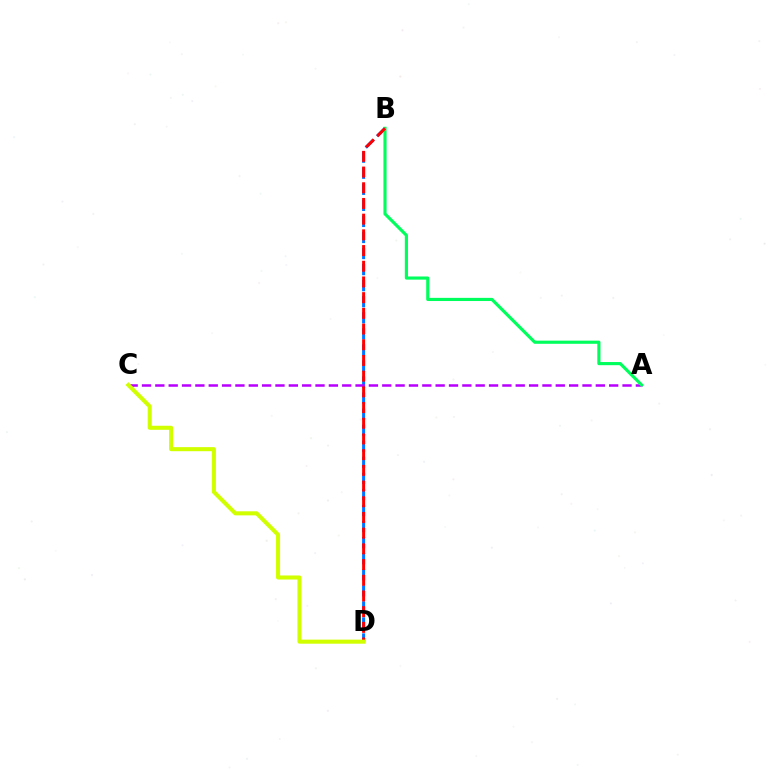{('B', 'D'): [{'color': '#0074ff', 'line_style': 'dashed', 'thickness': 2.18}, {'color': '#ff0000', 'line_style': 'dashed', 'thickness': 2.13}], ('A', 'C'): [{'color': '#b900ff', 'line_style': 'dashed', 'thickness': 1.81}], ('A', 'B'): [{'color': '#00ff5c', 'line_style': 'solid', 'thickness': 2.27}], ('C', 'D'): [{'color': '#d1ff00', 'line_style': 'solid', 'thickness': 2.92}]}